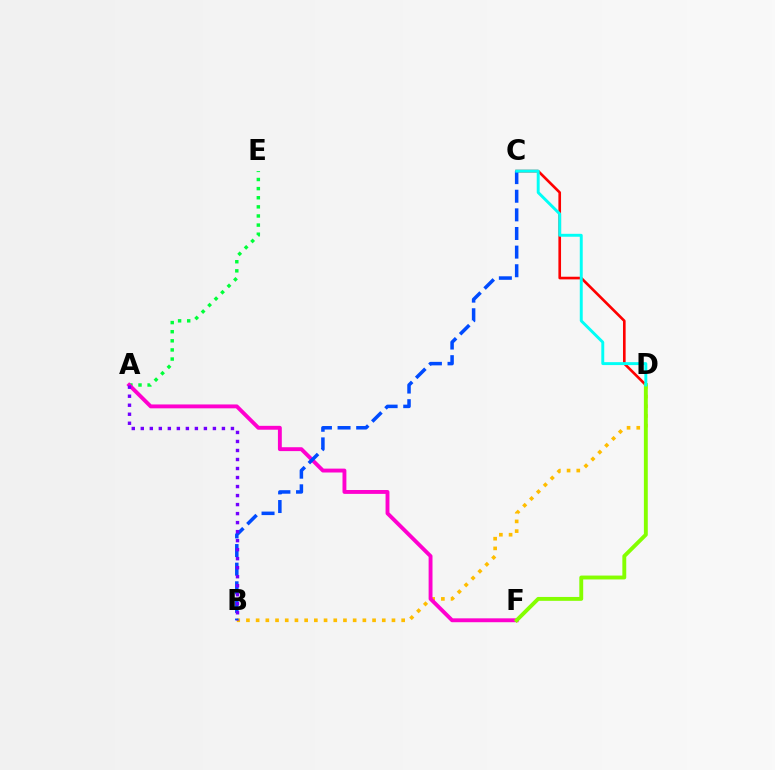{('B', 'D'): [{'color': '#ffbd00', 'line_style': 'dotted', 'thickness': 2.64}], ('A', 'E'): [{'color': '#00ff39', 'line_style': 'dotted', 'thickness': 2.48}], ('A', 'F'): [{'color': '#ff00cf', 'line_style': 'solid', 'thickness': 2.79}], ('C', 'D'): [{'color': '#ff0000', 'line_style': 'solid', 'thickness': 1.9}, {'color': '#00fff6', 'line_style': 'solid', 'thickness': 2.11}], ('B', 'C'): [{'color': '#004bff', 'line_style': 'dashed', 'thickness': 2.53}], ('D', 'F'): [{'color': '#84ff00', 'line_style': 'solid', 'thickness': 2.8}], ('A', 'B'): [{'color': '#7200ff', 'line_style': 'dotted', 'thickness': 2.45}]}